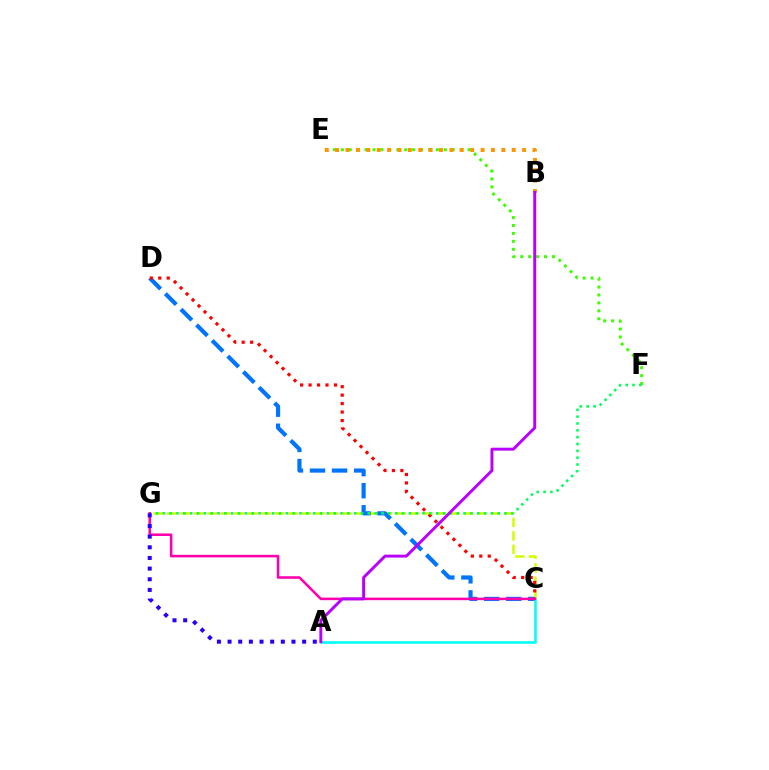{('C', 'G'): [{'color': '#d1ff00', 'line_style': 'dashed', 'thickness': 1.83}, {'color': '#ff00ac', 'line_style': 'solid', 'thickness': 1.83}], ('E', 'F'): [{'color': '#3dff00', 'line_style': 'dotted', 'thickness': 2.15}], ('C', 'D'): [{'color': '#0074ff', 'line_style': 'dashed', 'thickness': 3.0}, {'color': '#ff0000', 'line_style': 'dotted', 'thickness': 2.3}], ('A', 'C'): [{'color': '#00fff6', 'line_style': 'solid', 'thickness': 1.87}], ('F', 'G'): [{'color': '#00ff5c', 'line_style': 'dotted', 'thickness': 1.86}], ('B', 'E'): [{'color': '#ff9400', 'line_style': 'dotted', 'thickness': 2.82}], ('A', 'B'): [{'color': '#b900ff', 'line_style': 'solid', 'thickness': 2.11}], ('A', 'G'): [{'color': '#2500ff', 'line_style': 'dotted', 'thickness': 2.89}]}